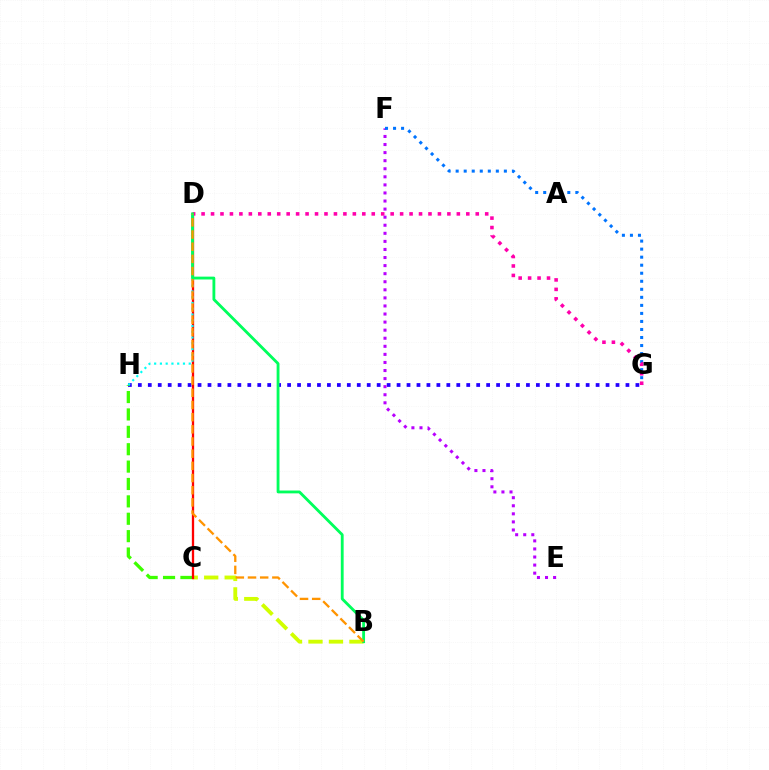{('G', 'H'): [{'color': '#2500ff', 'line_style': 'dotted', 'thickness': 2.7}], ('B', 'C'): [{'color': '#d1ff00', 'line_style': 'dashed', 'thickness': 2.78}], ('E', 'F'): [{'color': '#b900ff', 'line_style': 'dotted', 'thickness': 2.19}], ('C', 'H'): [{'color': '#3dff00', 'line_style': 'dashed', 'thickness': 2.36}], ('F', 'G'): [{'color': '#0074ff', 'line_style': 'dotted', 'thickness': 2.18}], ('C', 'D'): [{'color': '#ff0000', 'line_style': 'solid', 'thickness': 1.66}], ('D', 'G'): [{'color': '#ff00ac', 'line_style': 'dotted', 'thickness': 2.57}], ('D', 'H'): [{'color': '#00fff6', 'line_style': 'dotted', 'thickness': 1.57}], ('B', 'D'): [{'color': '#00ff5c', 'line_style': 'solid', 'thickness': 2.04}, {'color': '#ff9400', 'line_style': 'dashed', 'thickness': 1.65}]}